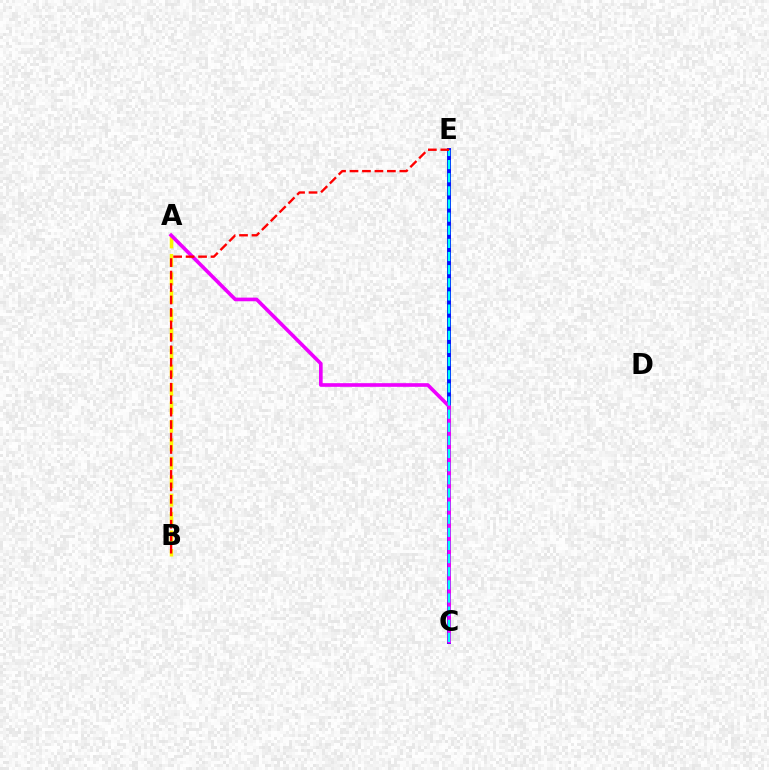{('C', 'E'): [{'color': '#08ff00', 'line_style': 'dotted', 'thickness': 1.59}, {'color': '#0010ff', 'line_style': 'solid', 'thickness': 2.83}, {'color': '#00fff6', 'line_style': 'dashed', 'thickness': 1.78}], ('A', 'B'): [{'color': '#fcf500', 'line_style': 'dashed', 'thickness': 2.51}], ('A', 'C'): [{'color': '#ee00ff', 'line_style': 'solid', 'thickness': 2.62}], ('B', 'E'): [{'color': '#ff0000', 'line_style': 'dashed', 'thickness': 1.69}]}